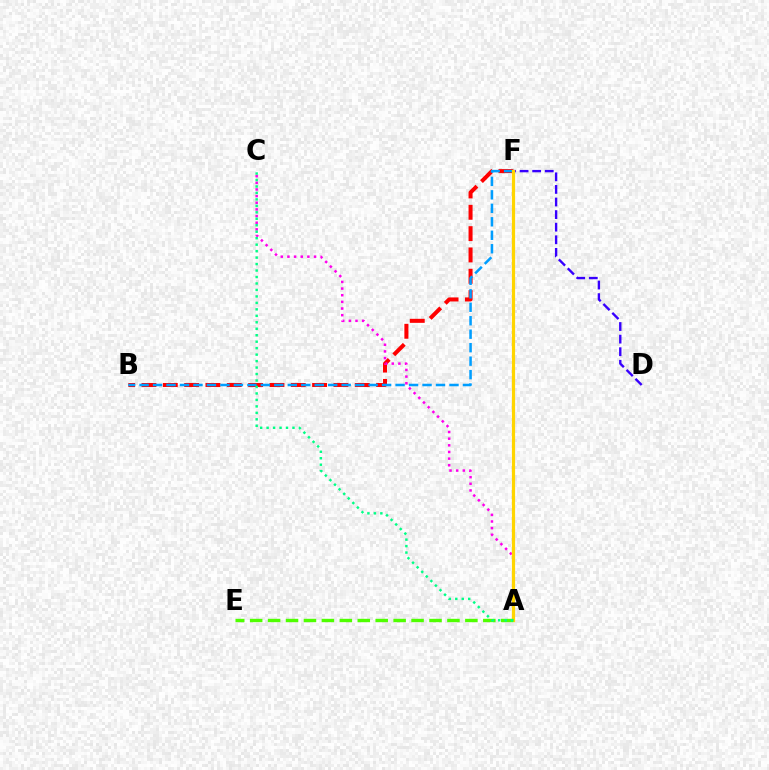{('B', 'F'): [{'color': '#ff0000', 'line_style': 'dashed', 'thickness': 2.9}, {'color': '#009eff', 'line_style': 'dashed', 'thickness': 1.83}], ('D', 'F'): [{'color': '#3700ff', 'line_style': 'dashed', 'thickness': 1.71}], ('A', 'C'): [{'color': '#ff00ed', 'line_style': 'dotted', 'thickness': 1.81}, {'color': '#00ff86', 'line_style': 'dotted', 'thickness': 1.76}], ('A', 'F'): [{'color': '#ffd500', 'line_style': 'solid', 'thickness': 2.3}], ('A', 'E'): [{'color': '#4fff00', 'line_style': 'dashed', 'thickness': 2.44}]}